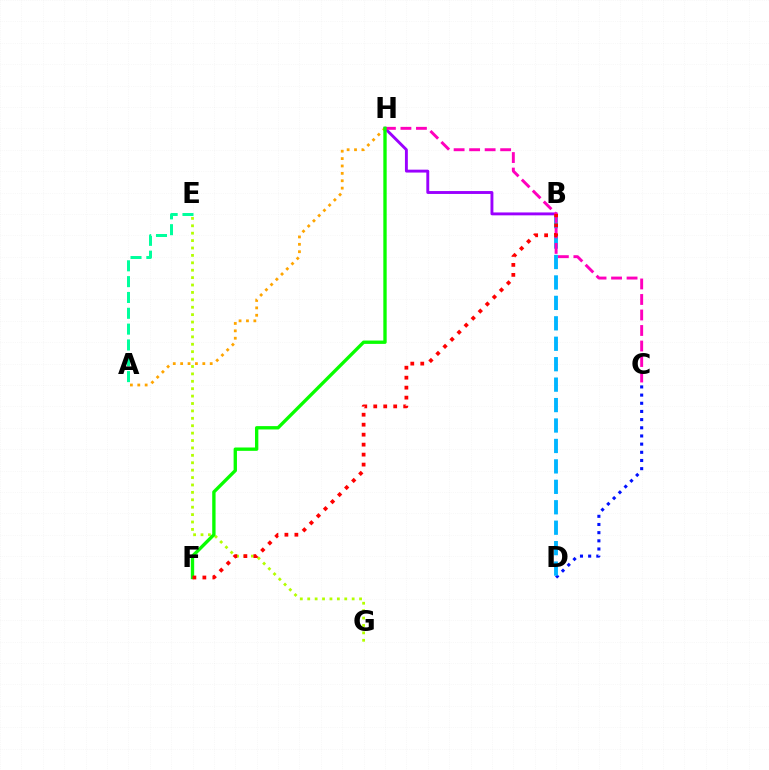{('C', 'D'): [{'color': '#0010ff', 'line_style': 'dotted', 'thickness': 2.22}], ('B', 'H'): [{'color': '#9b00ff', 'line_style': 'solid', 'thickness': 2.08}], ('B', 'D'): [{'color': '#00b5ff', 'line_style': 'dashed', 'thickness': 2.78}], ('C', 'H'): [{'color': '#ff00bd', 'line_style': 'dashed', 'thickness': 2.11}], ('A', 'H'): [{'color': '#ffa500', 'line_style': 'dotted', 'thickness': 2.01}], ('E', 'G'): [{'color': '#b3ff00', 'line_style': 'dotted', 'thickness': 2.01}], ('F', 'H'): [{'color': '#08ff00', 'line_style': 'solid', 'thickness': 2.41}], ('A', 'E'): [{'color': '#00ff9d', 'line_style': 'dashed', 'thickness': 2.15}], ('B', 'F'): [{'color': '#ff0000', 'line_style': 'dotted', 'thickness': 2.71}]}